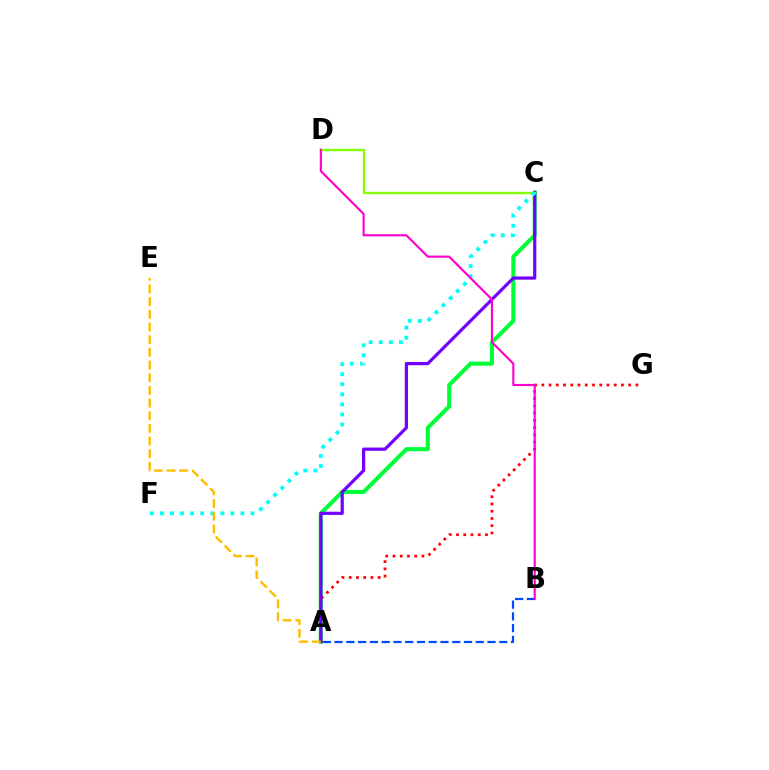{('A', 'C'): [{'color': '#00ff39', 'line_style': 'solid', 'thickness': 2.94}, {'color': '#7200ff', 'line_style': 'solid', 'thickness': 2.31}], ('A', 'G'): [{'color': '#ff0000', 'line_style': 'dotted', 'thickness': 1.97}], ('C', 'D'): [{'color': '#84ff00', 'line_style': 'solid', 'thickness': 1.7}], ('C', 'F'): [{'color': '#00fff6', 'line_style': 'dotted', 'thickness': 2.74}], ('A', 'B'): [{'color': '#004bff', 'line_style': 'dashed', 'thickness': 1.6}], ('B', 'D'): [{'color': '#ff00cf', 'line_style': 'solid', 'thickness': 1.55}], ('A', 'E'): [{'color': '#ffbd00', 'line_style': 'dashed', 'thickness': 1.72}]}